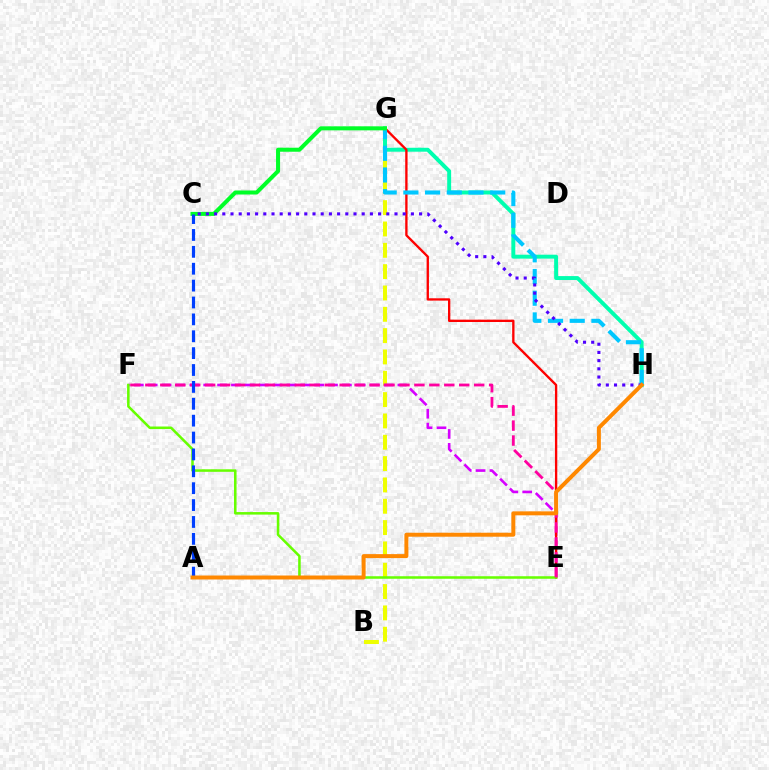{('B', 'G'): [{'color': '#eeff00', 'line_style': 'dashed', 'thickness': 2.9}], ('E', 'F'): [{'color': '#d600ff', 'line_style': 'dashed', 'thickness': 1.88}, {'color': '#66ff00', 'line_style': 'solid', 'thickness': 1.82}, {'color': '#ff00a0', 'line_style': 'dashed', 'thickness': 2.03}], ('G', 'H'): [{'color': '#00ffaf', 'line_style': 'solid', 'thickness': 2.83}, {'color': '#00c7ff', 'line_style': 'dashed', 'thickness': 2.95}], ('E', 'G'): [{'color': '#ff0000', 'line_style': 'solid', 'thickness': 1.68}], ('C', 'G'): [{'color': '#00ff27', 'line_style': 'solid', 'thickness': 2.9}], ('A', 'C'): [{'color': '#003fff', 'line_style': 'dashed', 'thickness': 2.29}], ('C', 'H'): [{'color': '#4f00ff', 'line_style': 'dotted', 'thickness': 2.23}], ('A', 'H'): [{'color': '#ff8800', 'line_style': 'solid', 'thickness': 2.86}]}